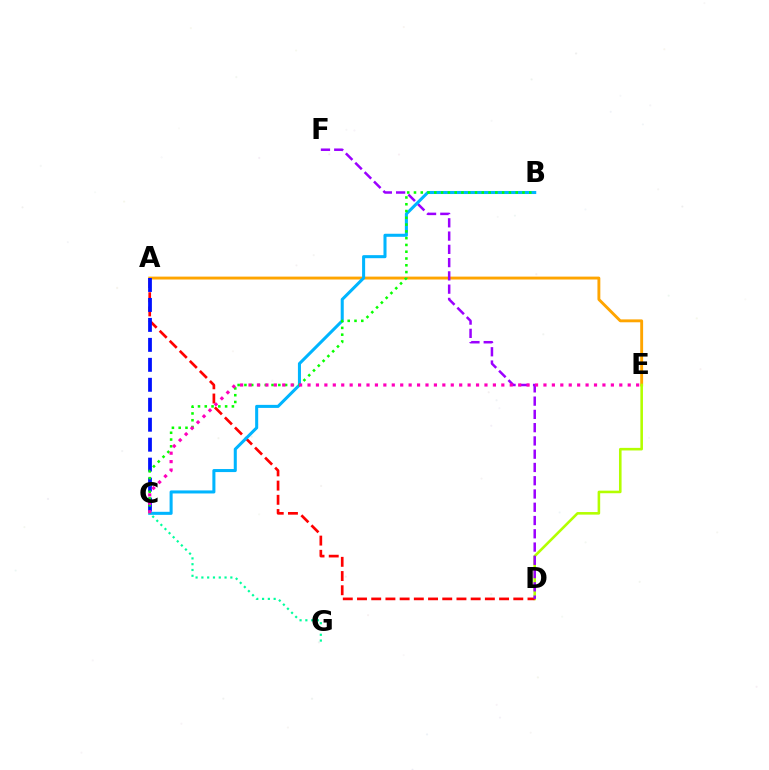{('A', 'E'): [{'color': '#ffa500', 'line_style': 'solid', 'thickness': 2.08}], ('D', 'E'): [{'color': '#b3ff00', 'line_style': 'solid', 'thickness': 1.86}], ('A', 'D'): [{'color': '#ff0000', 'line_style': 'dashed', 'thickness': 1.93}], ('D', 'F'): [{'color': '#9b00ff', 'line_style': 'dashed', 'thickness': 1.8}], ('B', 'C'): [{'color': '#00b5ff', 'line_style': 'solid', 'thickness': 2.19}, {'color': '#08ff00', 'line_style': 'dotted', 'thickness': 1.84}], ('A', 'C'): [{'color': '#0010ff', 'line_style': 'dashed', 'thickness': 2.71}], ('C', 'E'): [{'color': '#ff00bd', 'line_style': 'dotted', 'thickness': 2.29}], ('C', 'G'): [{'color': '#00ff9d', 'line_style': 'dotted', 'thickness': 1.57}]}